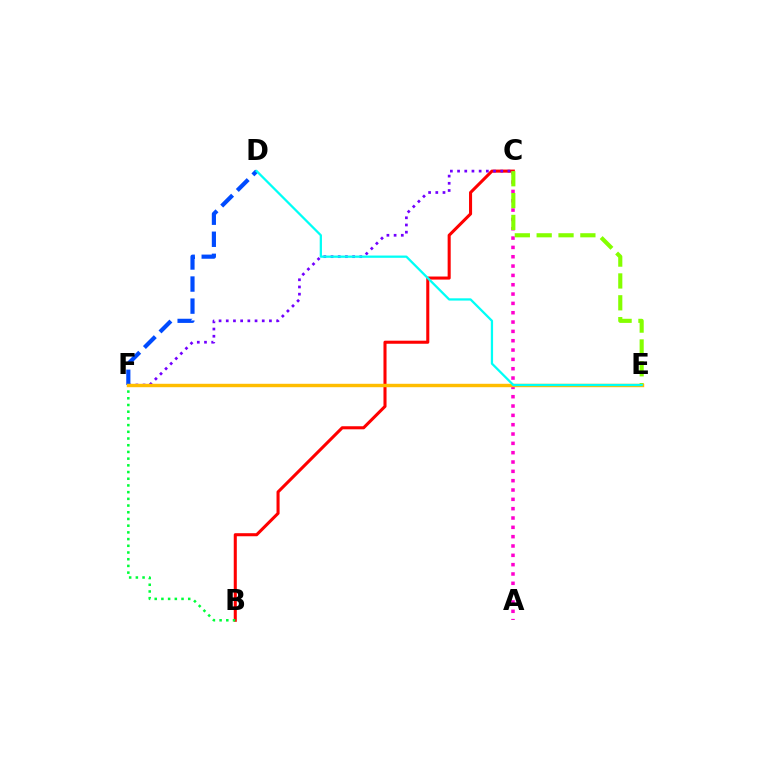{('B', 'C'): [{'color': '#ff0000', 'line_style': 'solid', 'thickness': 2.21}], ('A', 'C'): [{'color': '#ff00cf', 'line_style': 'dotted', 'thickness': 2.54}], ('B', 'F'): [{'color': '#00ff39', 'line_style': 'dotted', 'thickness': 1.82}], ('C', 'F'): [{'color': '#7200ff', 'line_style': 'dotted', 'thickness': 1.95}], ('C', 'E'): [{'color': '#84ff00', 'line_style': 'dashed', 'thickness': 2.97}], ('D', 'F'): [{'color': '#004bff', 'line_style': 'dashed', 'thickness': 3.0}], ('E', 'F'): [{'color': '#ffbd00', 'line_style': 'solid', 'thickness': 2.46}], ('D', 'E'): [{'color': '#00fff6', 'line_style': 'solid', 'thickness': 1.63}]}